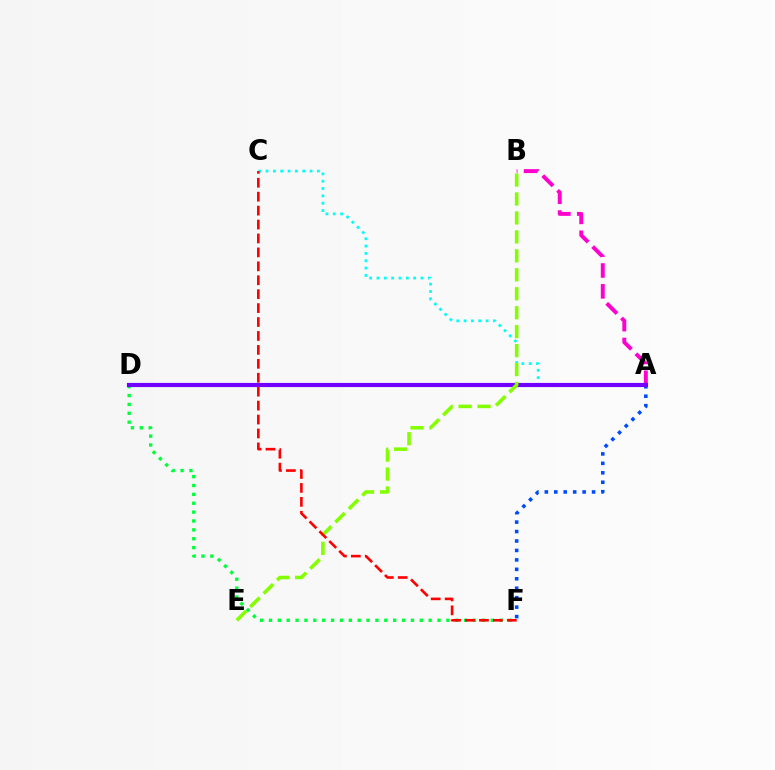{('A', 'F'): [{'color': '#004bff', 'line_style': 'dotted', 'thickness': 2.57}], ('A', 'D'): [{'color': '#ffbd00', 'line_style': 'solid', 'thickness': 2.04}, {'color': '#7200ff', 'line_style': 'solid', 'thickness': 2.99}], ('D', 'F'): [{'color': '#00ff39', 'line_style': 'dotted', 'thickness': 2.41}], ('A', 'C'): [{'color': '#00fff6', 'line_style': 'dotted', 'thickness': 1.99}], ('A', 'B'): [{'color': '#ff00cf', 'line_style': 'dashed', 'thickness': 2.83}], ('B', 'E'): [{'color': '#84ff00', 'line_style': 'dashed', 'thickness': 2.57}], ('C', 'F'): [{'color': '#ff0000', 'line_style': 'dashed', 'thickness': 1.89}]}